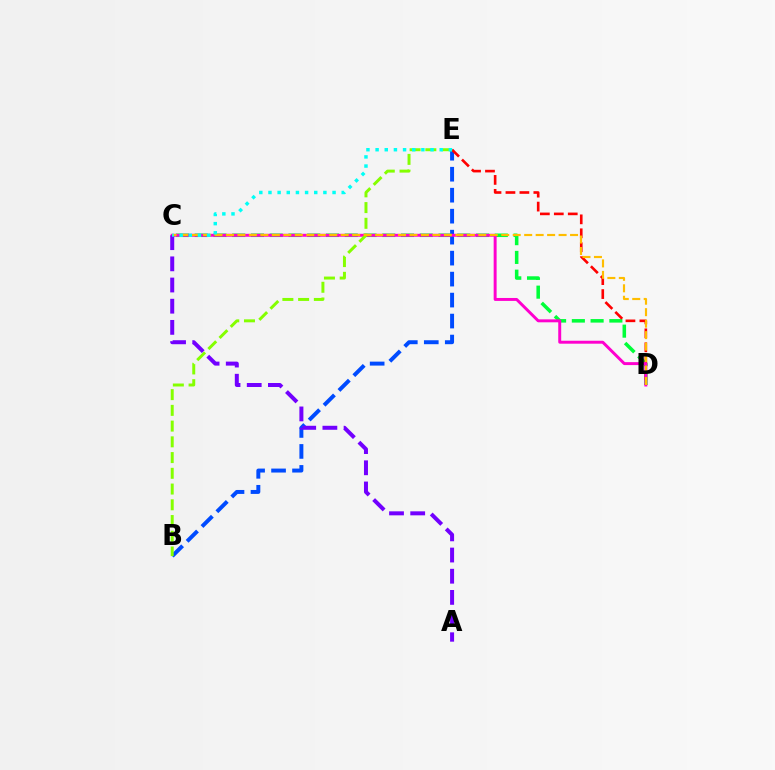{('B', 'E'): [{'color': '#004bff', 'line_style': 'dashed', 'thickness': 2.85}, {'color': '#84ff00', 'line_style': 'dashed', 'thickness': 2.14}], ('C', 'D'): [{'color': '#00ff39', 'line_style': 'dashed', 'thickness': 2.55}, {'color': '#ff00cf', 'line_style': 'solid', 'thickness': 2.12}, {'color': '#ffbd00', 'line_style': 'dashed', 'thickness': 1.56}], ('D', 'E'): [{'color': '#ff0000', 'line_style': 'dashed', 'thickness': 1.9}], ('A', 'C'): [{'color': '#7200ff', 'line_style': 'dashed', 'thickness': 2.88}], ('C', 'E'): [{'color': '#00fff6', 'line_style': 'dotted', 'thickness': 2.49}]}